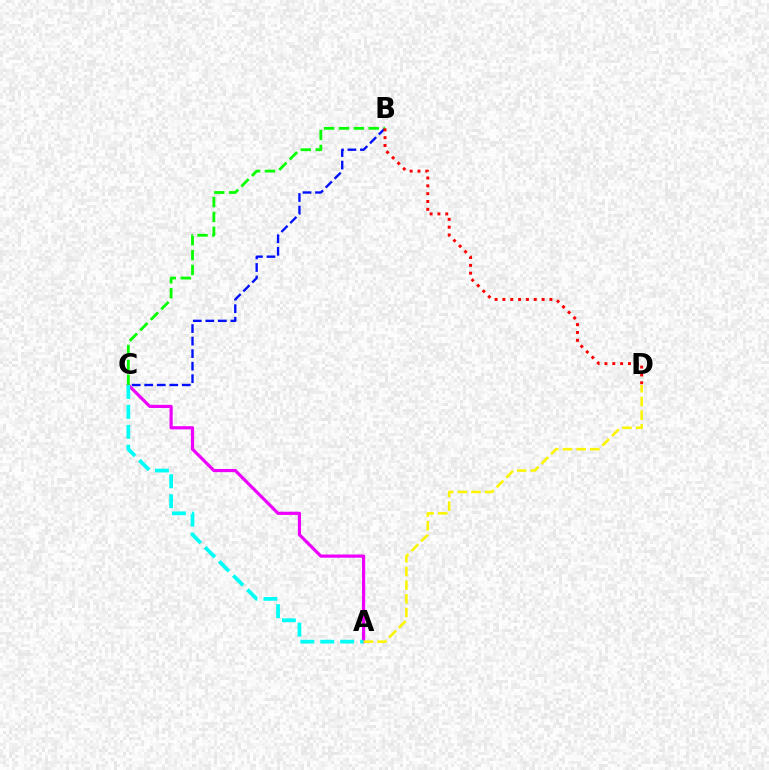{('B', 'C'): [{'color': '#0010ff', 'line_style': 'dashed', 'thickness': 1.7}, {'color': '#08ff00', 'line_style': 'dashed', 'thickness': 2.02}], ('A', 'C'): [{'color': '#ee00ff', 'line_style': 'solid', 'thickness': 2.29}, {'color': '#00fff6', 'line_style': 'dashed', 'thickness': 2.71}], ('B', 'D'): [{'color': '#ff0000', 'line_style': 'dotted', 'thickness': 2.13}], ('A', 'D'): [{'color': '#fcf500', 'line_style': 'dashed', 'thickness': 1.86}]}